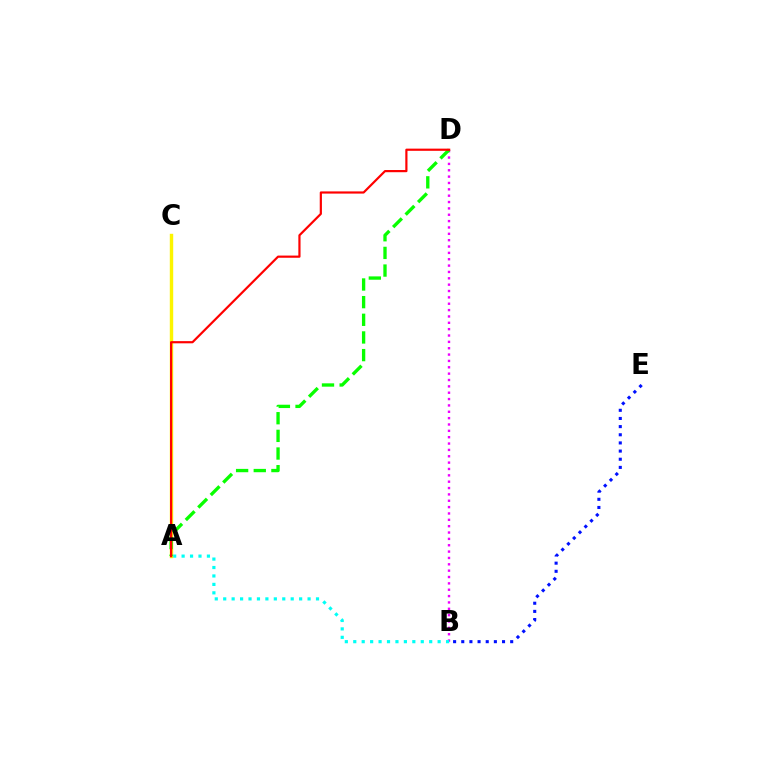{('B', 'E'): [{'color': '#0010ff', 'line_style': 'dotted', 'thickness': 2.22}], ('B', 'D'): [{'color': '#ee00ff', 'line_style': 'dotted', 'thickness': 1.73}], ('A', 'B'): [{'color': '#00fff6', 'line_style': 'dotted', 'thickness': 2.29}], ('A', 'C'): [{'color': '#fcf500', 'line_style': 'solid', 'thickness': 2.45}], ('A', 'D'): [{'color': '#08ff00', 'line_style': 'dashed', 'thickness': 2.4}, {'color': '#ff0000', 'line_style': 'solid', 'thickness': 1.58}]}